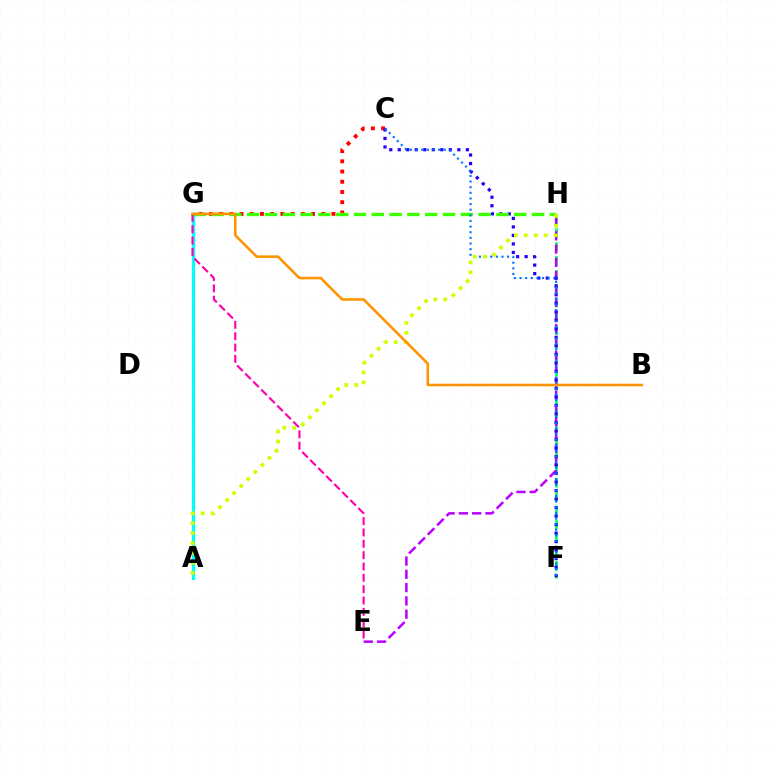{('F', 'H'): [{'color': '#00ff5c', 'line_style': 'dashed', 'thickness': 1.88}], ('E', 'H'): [{'color': '#b900ff', 'line_style': 'dashed', 'thickness': 1.8}], ('A', 'G'): [{'color': '#00fff6', 'line_style': 'solid', 'thickness': 2.34}], ('C', 'G'): [{'color': '#ff0000', 'line_style': 'dotted', 'thickness': 2.78}], ('C', 'F'): [{'color': '#2500ff', 'line_style': 'dotted', 'thickness': 2.31}, {'color': '#0074ff', 'line_style': 'dotted', 'thickness': 1.53}], ('G', 'H'): [{'color': '#3dff00', 'line_style': 'dashed', 'thickness': 2.42}], ('A', 'H'): [{'color': '#d1ff00', 'line_style': 'dotted', 'thickness': 2.71}], ('E', 'G'): [{'color': '#ff00ac', 'line_style': 'dashed', 'thickness': 1.54}], ('B', 'G'): [{'color': '#ff9400', 'line_style': 'solid', 'thickness': 1.86}]}